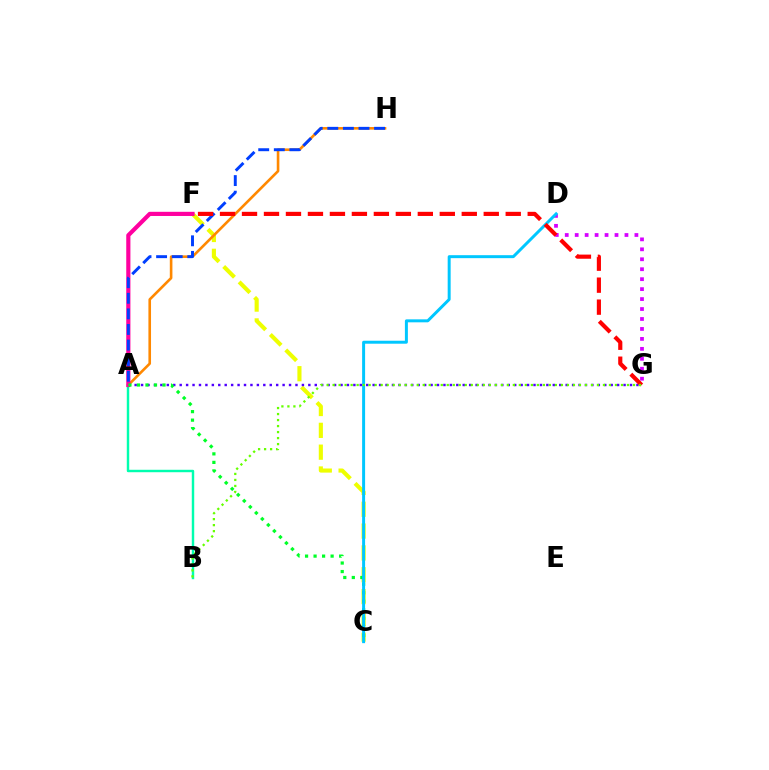{('C', 'F'): [{'color': '#eeff00', 'line_style': 'dashed', 'thickness': 2.97}], ('A', 'G'): [{'color': '#4f00ff', 'line_style': 'dotted', 'thickness': 1.75}], ('D', 'G'): [{'color': '#d600ff', 'line_style': 'dotted', 'thickness': 2.7}], ('A', 'B'): [{'color': '#00ffaf', 'line_style': 'solid', 'thickness': 1.75}], ('A', 'H'): [{'color': '#ff8800', 'line_style': 'solid', 'thickness': 1.88}, {'color': '#003fff', 'line_style': 'dashed', 'thickness': 2.12}], ('A', 'F'): [{'color': '#ff00a0', 'line_style': 'solid', 'thickness': 3.0}], ('A', 'C'): [{'color': '#00ff27', 'line_style': 'dotted', 'thickness': 2.31}], ('C', 'D'): [{'color': '#00c7ff', 'line_style': 'solid', 'thickness': 2.14}], ('F', 'G'): [{'color': '#ff0000', 'line_style': 'dashed', 'thickness': 2.99}], ('B', 'G'): [{'color': '#66ff00', 'line_style': 'dotted', 'thickness': 1.63}]}